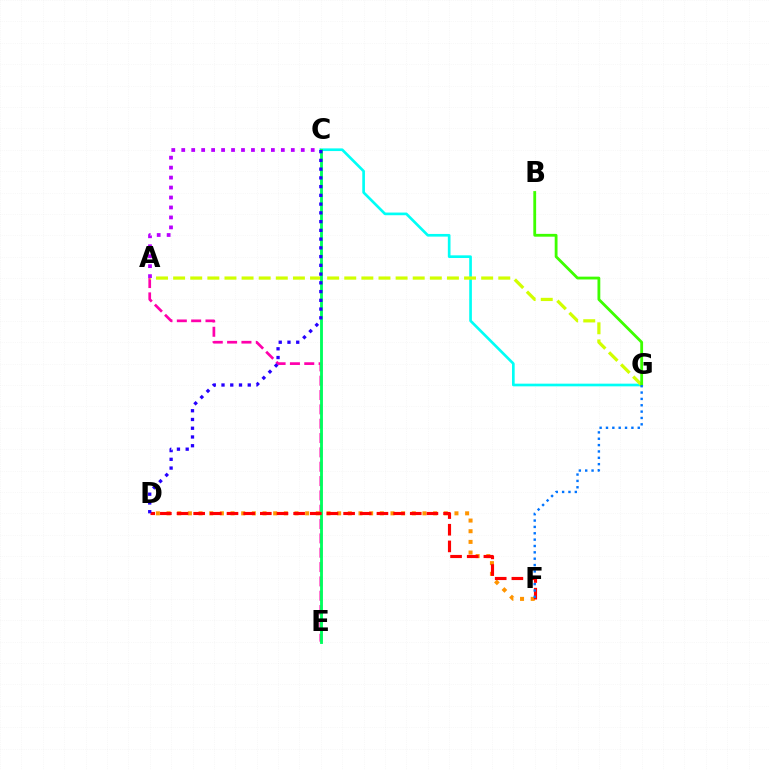{('A', 'E'): [{'color': '#ff00ac', 'line_style': 'dashed', 'thickness': 1.95}], ('C', 'G'): [{'color': '#00fff6', 'line_style': 'solid', 'thickness': 1.92}], ('A', 'G'): [{'color': '#d1ff00', 'line_style': 'dashed', 'thickness': 2.32}], ('B', 'G'): [{'color': '#3dff00', 'line_style': 'solid', 'thickness': 2.03}], ('A', 'C'): [{'color': '#b900ff', 'line_style': 'dotted', 'thickness': 2.71}], ('D', 'F'): [{'color': '#ff9400', 'line_style': 'dotted', 'thickness': 2.9}, {'color': '#ff0000', 'line_style': 'dashed', 'thickness': 2.26}], ('C', 'E'): [{'color': '#00ff5c', 'line_style': 'solid', 'thickness': 2.06}], ('C', 'D'): [{'color': '#2500ff', 'line_style': 'dotted', 'thickness': 2.38}], ('F', 'G'): [{'color': '#0074ff', 'line_style': 'dotted', 'thickness': 1.73}]}